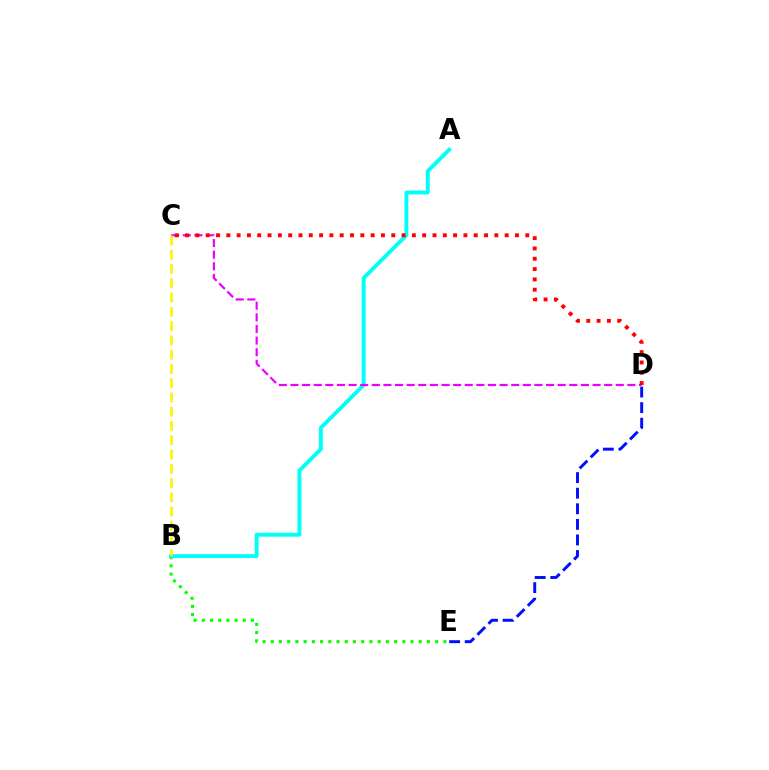{('B', 'E'): [{'color': '#08ff00', 'line_style': 'dotted', 'thickness': 2.23}], ('A', 'B'): [{'color': '#00fff6', 'line_style': 'solid', 'thickness': 2.8}], ('C', 'D'): [{'color': '#ee00ff', 'line_style': 'dashed', 'thickness': 1.58}, {'color': '#ff0000', 'line_style': 'dotted', 'thickness': 2.8}], ('B', 'C'): [{'color': '#fcf500', 'line_style': 'dashed', 'thickness': 1.94}], ('D', 'E'): [{'color': '#0010ff', 'line_style': 'dashed', 'thickness': 2.12}]}